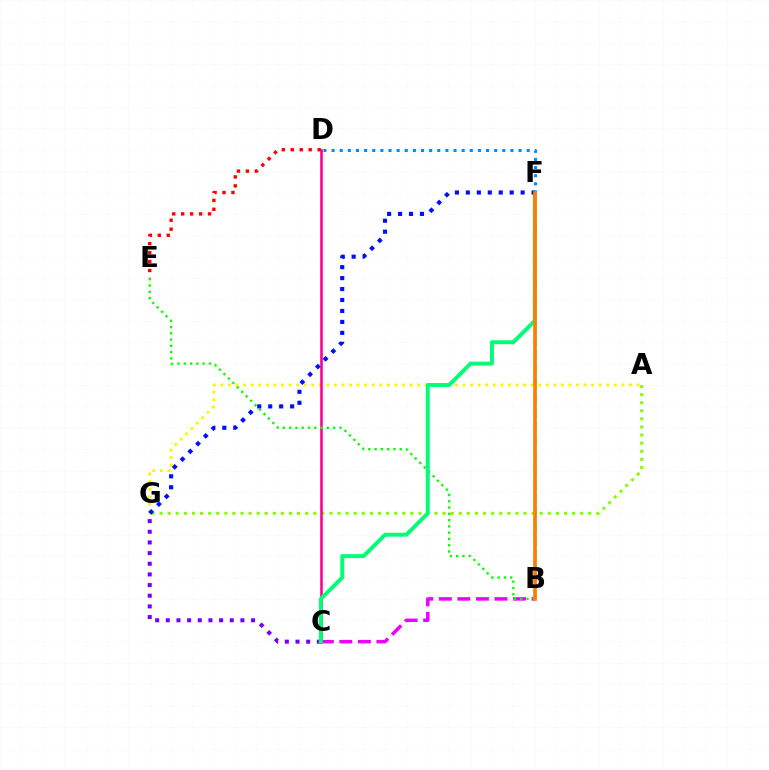{('B', 'F'): [{'color': '#00fff6', 'line_style': 'dashed', 'thickness': 1.94}, {'color': '#ff7c00', 'line_style': 'solid', 'thickness': 2.63}], ('A', 'G'): [{'color': '#fcf500', 'line_style': 'dotted', 'thickness': 2.06}, {'color': '#84ff00', 'line_style': 'dotted', 'thickness': 2.2}], ('C', 'G'): [{'color': '#7200ff', 'line_style': 'dotted', 'thickness': 2.9}], ('C', 'D'): [{'color': '#ff0094', 'line_style': 'solid', 'thickness': 1.87}], ('D', 'F'): [{'color': '#008cff', 'line_style': 'dotted', 'thickness': 2.21}], ('B', 'C'): [{'color': '#ee00ff', 'line_style': 'dashed', 'thickness': 2.52}], ('B', 'E'): [{'color': '#08ff00', 'line_style': 'dotted', 'thickness': 1.71}], ('C', 'F'): [{'color': '#00ff74', 'line_style': 'solid', 'thickness': 2.82}], ('F', 'G'): [{'color': '#0010ff', 'line_style': 'dotted', 'thickness': 2.98}], ('D', 'E'): [{'color': '#ff0000', 'line_style': 'dotted', 'thickness': 2.43}]}